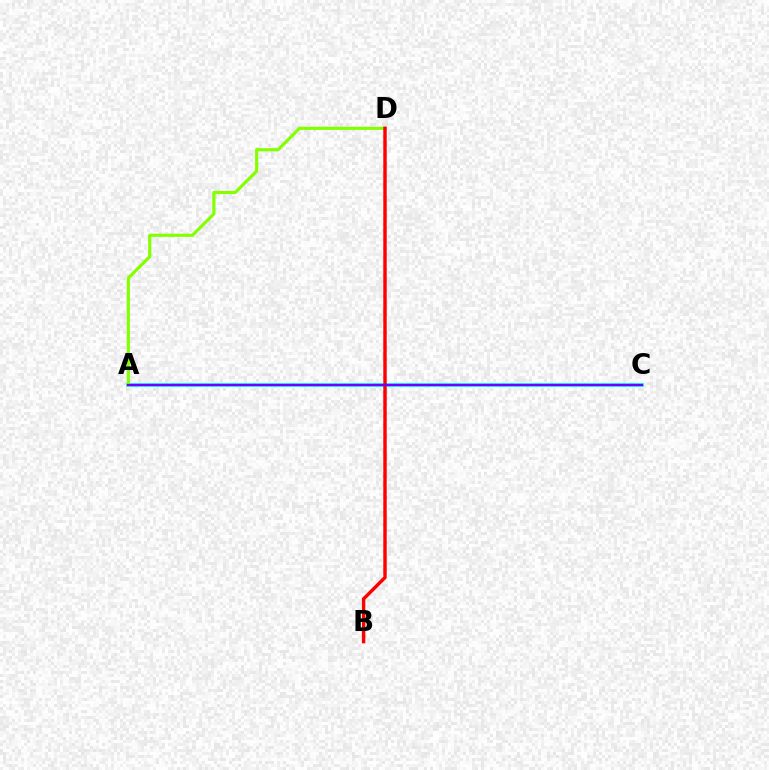{('A', 'C'): [{'color': '#00fff6', 'line_style': 'solid', 'thickness': 2.7}, {'color': '#7200ff', 'line_style': 'solid', 'thickness': 1.62}], ('A', 'D'): [{'color': '#84ff00', 'line_style': 'solid', 'thickness': 2.27}], ('B', 'D'): [{'color': '#ff0000', 'line_style': 'solid', 'thickness': 2.47}]}